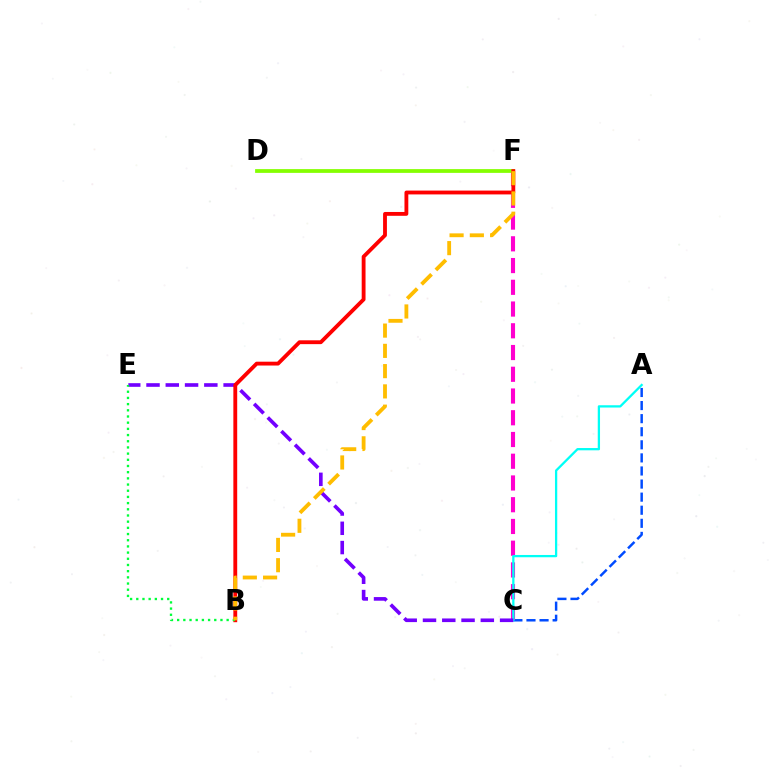{('A', 'C'): [{'color': '#004bff', 'line_style': 'dashed', 'thickness': 1.78}, {'color': '#00fff6', 'line_style': 'solid', 'thickness': 1.64}], ('C', 'F'): [{'color': '#ff00cf', 'line_style': 'dashed', 'thickness': 2.95}], ('C', 'E'): [{'color': '#7200ff', 'line_style': 'dashed', 'thickness': 2.62}], ('D', 'F'): [{'color': '#84ff00', 'line_style': 'solid', 'thickness': 2.71}], ('B', 'F'): [{'color': '#ff0000', 'line_style': 'solid', 'thickness': 2.76}, {'color': '#ffbd00', 'line_style': 'dashed', 'thickness': 2.75}], ('B', 'E'): [{'color': '#00ff39', 'line_style': 'dotted', 'thickness': 1.68}]}